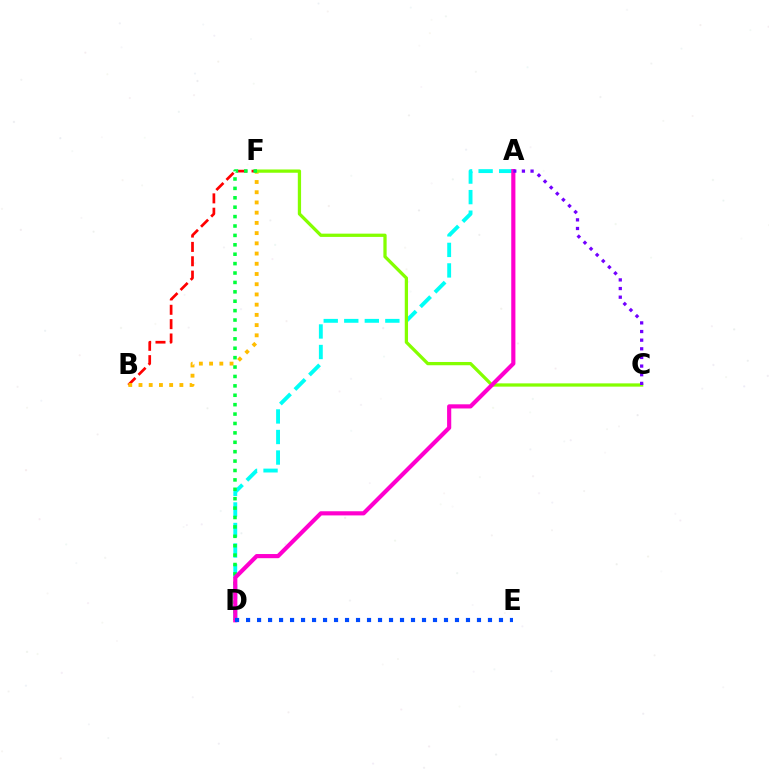{('A', 'D'): [{'color': '#00fff6', 'line_style': 'dashed', 'thickness': 2.79}, {'color': '#ff00cf', 'line_style': 'solid', 'thickness': 2.99}], ('B', 'F'): [{'color': '#ff0000', 'line_style': 'dashed', 'thickness': 1.95}, {'color': '#ffbd00', 'line_style': 'dotted', 'thickness': 2.78}], ('C', 'F'): [{'color': '#84ff00', 'line_style': 'solid', 'thickness': 2.35}], ('D', 'F'): [{'color': '#00ff39', 'line_style': 'dotted', 'thickness': 2.55}], ('D', 'E'): [{'color': '#004bff', 'line_style': 'dotted', 'thickness': 2.99}], ('A', 'C'): [{'color': '#7200ff', 'line_style': 'dotted', 'thickness': 2.35}]}